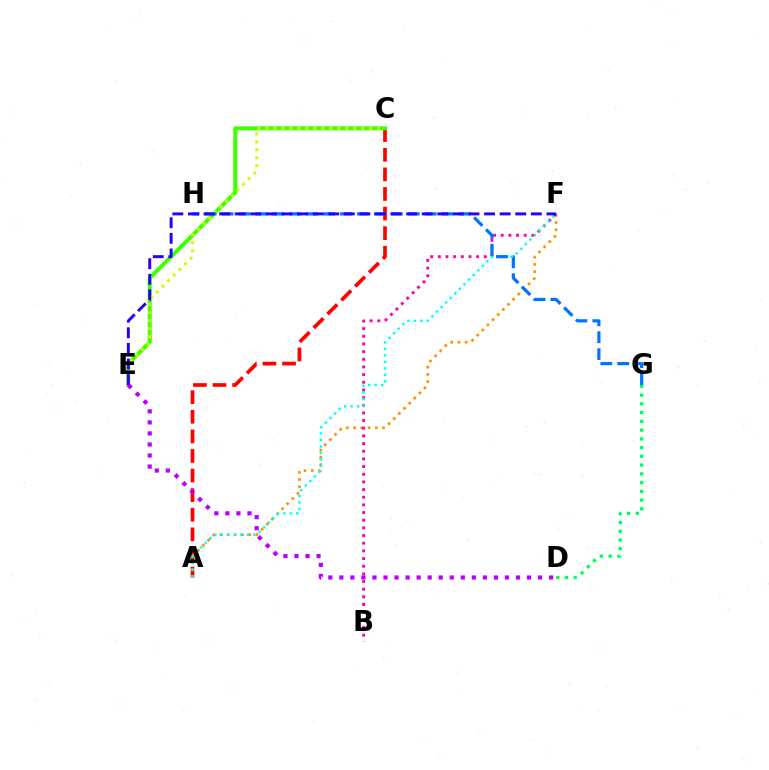{('A', 'C'): [{'color': '#ff0000', 'line_style': 'dashed', 'thickness': 2.66}], ('A', 'F'): [{'color': '#ff9400', 'line_style': 'dotted', 'thickness': 1.97}, {'color': '#00fff6', 'line_style': 'dotted', 'thickness': 1.76}], ('D', 'G'): [{'color': '#00ff5c', 'line_style': 'dotted', 'thickness': 2.38}], ('C', 'E'): [{'color': '#3dff00', 'line_style': 'solid', 'thickness': 2.85}, {'color': '#d1ff00', 'line_style': 'dotted', 'thickness': 2.16}], ('D', 'E'): [{'color': '#b900ff', 'line_style': 'dotted', 'thickness': 3.0}], ('B', 'F'): [{'color': '#ff00ac', 'line_style': 'dotted', 'thickness': 2.08}], ('G', 'H'): [{'color': '#0074ff', 'line_style': 'dashed', 'thickness': 2.3}], ('E', 'F'): [{'color': '#2500ff', 'line_style': 'dashed', 'thickness': 2.12}]}